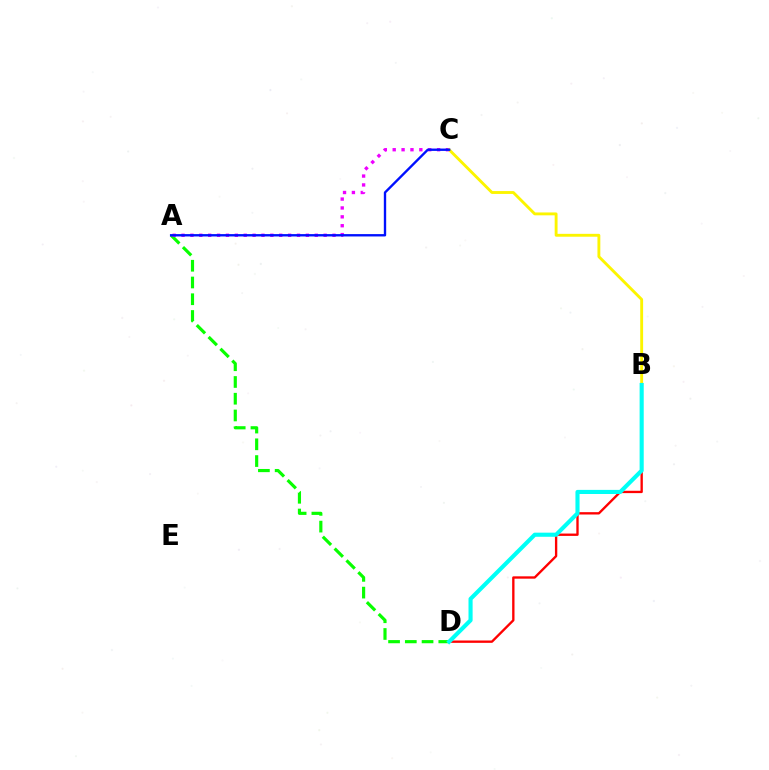{('A', 'D'): [{'color': '#08ff00', 'line_style': 'dashed', 'thickness': 2.27}], ('A', 'C'): [{'color': '#ee00ff', 'line_style': 'dotted', 'thickness': 2.41}, {'color': '#0010ff', 'line_style': 'solid', 'thickness': 1.7}], ('B', 'D'): [{'color': '#ff0000', 'line_style': 'solid', 'thickness': 1.69}, {'color': '#00fff6', 'line_style': 'solid', 'thickness': 2.96}], ('B', 'C'): [{'color': '#fcf500', 'line_style': 'solid', 'thickness': 2.07}]}